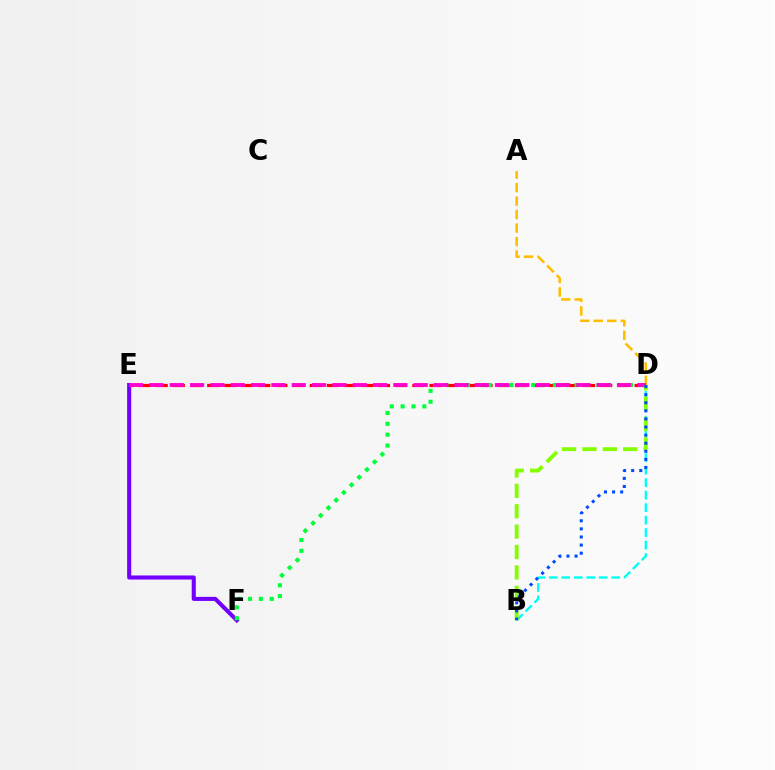{('B', 'D'): [{'color': '#00fff6', 'line_style': 'dashed', 'thickness': 1.7}, {'color': '#84ff00', 'line_style': 'dashed', 'thickness': 2.77}, {'color': '#004bff', 'line_style': 'dotted', 'thickness': 2.2}], ('E', 'F'): [{'color': '#7200ff', 'line_style': 'solid', 'thickness': 2.94}], ('D', 'E'): [{'color': '#ff0000', 'line_style': 'dashed', 'thickness': 2.32}, {'color': '#ff00cf', 'line_style': 'dashed', 'thickness': 2.76}], ('D', 'F'): [{'color': '#00ff39', 'line_style': 'dotted', 'thickness': 2.95}], ('A', 'D'): [{'color': '#ffbd00', 'line_style': 'dashed', 'thickness': 1.83}]}